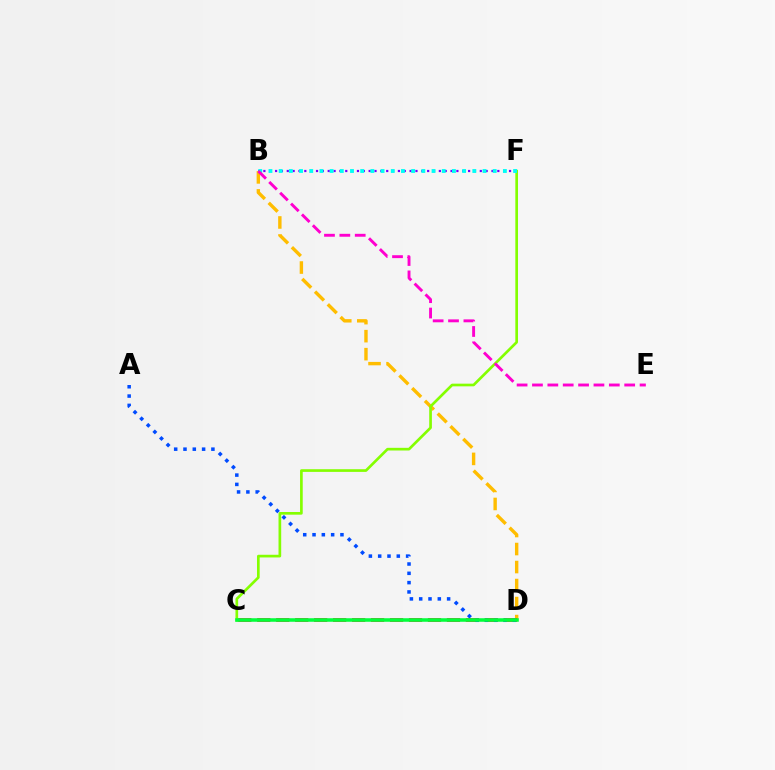{('B', 'D'): [{'color': '#ffbd00', 'line_style': 'dashed', 'thickness': 2.45}], ('B', 'F'): [{'color': '#7200ff', 'line_style': 'dotted', 'thickness': 1.59}, {'color': '#00fff6', 'line_style': 'dotted', 'thickness': 2.77}], ('C', 'D'): [{'color': '#ff0000', 'line_style': 'dashed', 'thickness': 2.58}, {'color': '#00ff39', 'line_style': 'solid', 'thickness': 2.55}], ('C', 'F'): [{'color': '#84ff00', 'line_style': 'solid', 'thickness': 1.92}], ('A', 'D'): [{'color': '#004bff', 'line_style': 'dotted', 'thickness': 2.53}], ('B', 'E'): [{'color': '#ff00cf', 'line_style': 'dashed', 'thickness': 2.09}]}